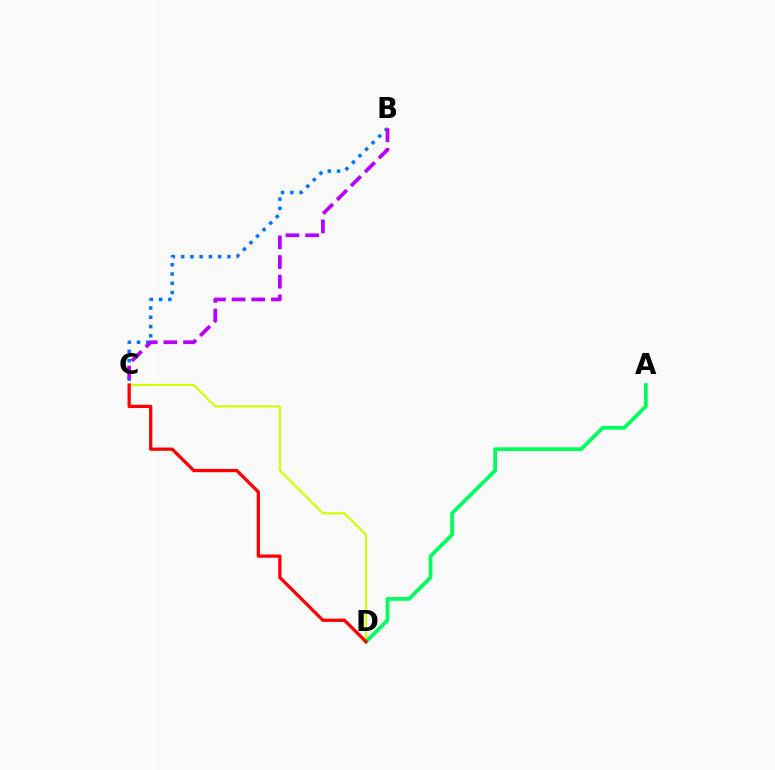{('C', 'D'): [{'color': '#d1ff00', 'line_style': 'solid', 'thickness': 1.55}, {'color': '#ff0000', 'line_style': 'solid', 'thickness': 2.35}], ('B', 'C'): [{'color': '#0074ff', 'line_style': 'dotted', 'thickness': 2.52}, {'color': '#b900ff', 'line_style': 'dashed', 'thickness': 2.67}], ('A', 'D'): [{'color': '#00ff5c', 'line_style': 'solid', 'thickness': 2.71}]}